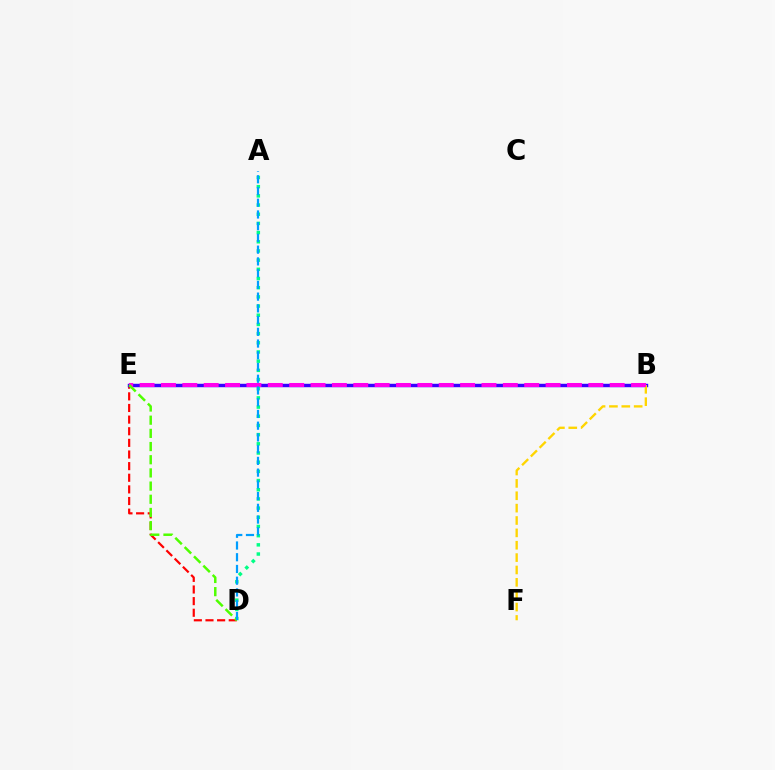{('D', 'E'): [{'color': '#ff0000', 'line_style': 'dashed', 'thickness': 1.58}, {'color': '#4fff00', 'line_style': 'dashed', 'thickness': 1.79}], ('B', 'E'): [{'color': '#3700ff', 'line_style': 'solid', 'thickness': 2.47}, {'color': '#ff00ed', 'line_style': 'dashed', 'thickness': 2.9}], ('A', 'D'): [{'color': '#00ff86', 'line_style': 'dotted', 'thickness': 2.5}, {'color': '#009eff', 'line_style': 'dashed', 'thickness': 1.59}], ('B', 'F'): [{'color': '#ffd500', 'line_style': 'dashed', 'thickness': 1.68}]}